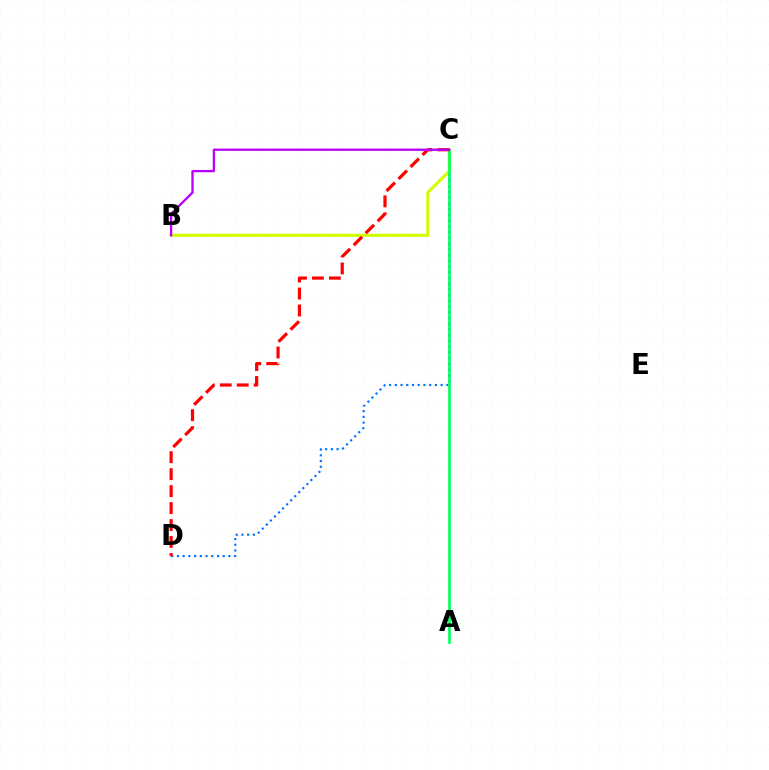{('C', 'D'): [{'color': '#0074ff', 'line_style': 'dotted', 'thickness': 1.56}, {'color': '#ff0000', 'line_style': 'dashed', 'thickness': 2.3}], ('B', 'C'): [{'color': '#d1ff00', 'line_style': 'solid', 'thickness': 2.2}, {'color': '#b900ff', 'line_style': 'solid', 'thickness': 1.67}], ('A', 'C'): [{'color': '#00ff5c', 'line_style': 'solid', 'thickness': 1.92}]}